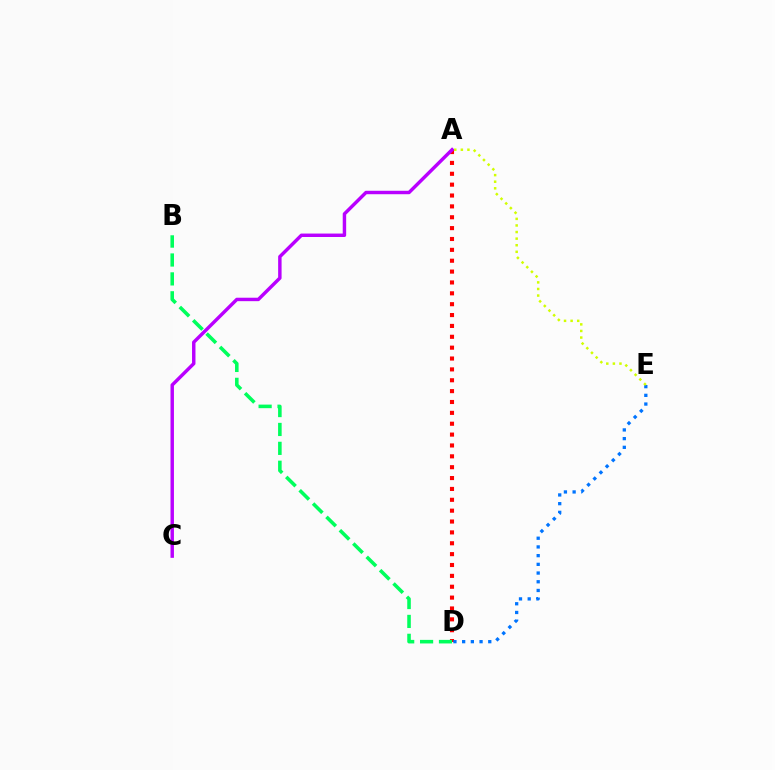{('A', 'D'): [{'color': '#ff0000', 'line_style': 'dotted', 'thickness': 2.95}], ('A', 'C'): [{'color': '#b900ff', 'line_style': 'solid', 'thickness': 2.48}], ('D', 'E'): [{'color': '#0074ff', 'line_style': 'dotted', 'thickness': 2.37}], ('B', 'D'): [{'color': '#00ff5c', 'line_style': 'dashed', 'thickness': 2.57}], ('A', 'E'): [{'color': '#d1ff00', 'line_style': 'dotted', 'thickness': 1.79}]}